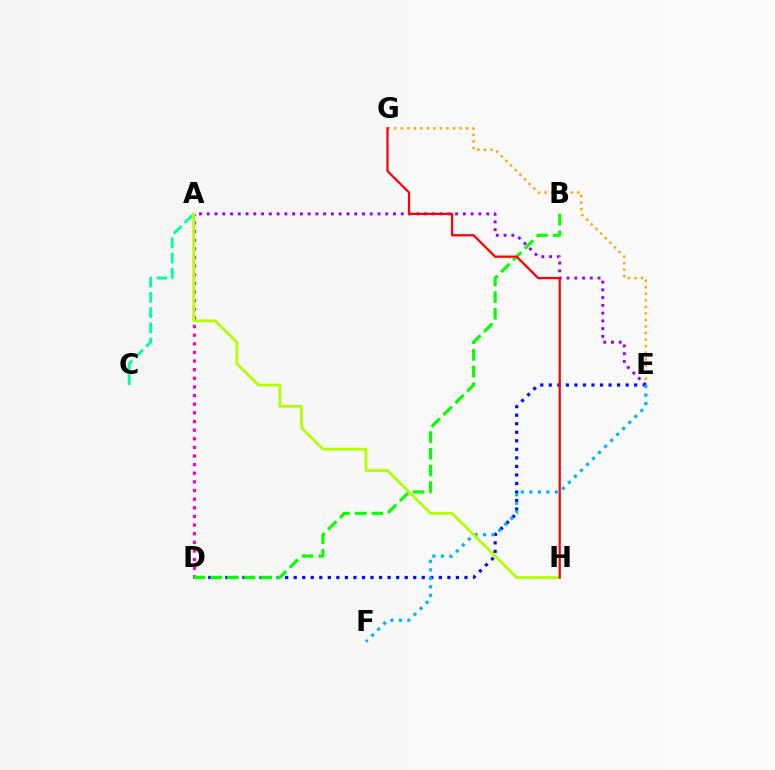{('A', 'C'): [{'color': '#00ff9d', 'line_style': 'dashed', 'thickness': 2.07}], ('A', 'E'): [{'color': '#9b00ff', 'line_style': 'dotted', 'thickness': 2.11}], ('E', 'G'): [{'color': '#ffa500', 'line_style': 'dotted', 'thickness': 1.77}], ('D', 'E'): [{'color': '#0010ff', 'line_style': 'dotted', 'thickness': 2.32}], ('E', 'F'): [{'color': '#00b5ff', 'line_style': 'dotted', 'thickness': 2.31}], ('A', 'D'): [{'color': '#ff00bd', 'line_style': 'dotted', 'thickness': 2.35}], ('B', 'D'): [{'color': '#08ff00', 'line_style': 'dashed', 'thickness': 2.27}], ('A', 'H'): [{'color': '#b3ff00', 'line_style': 'solid', 'thickness': 2.0}], ('G', 'H'): [{'color': '#ff0000', 'line_style': 'solid', 'thickness': 1.61}]}